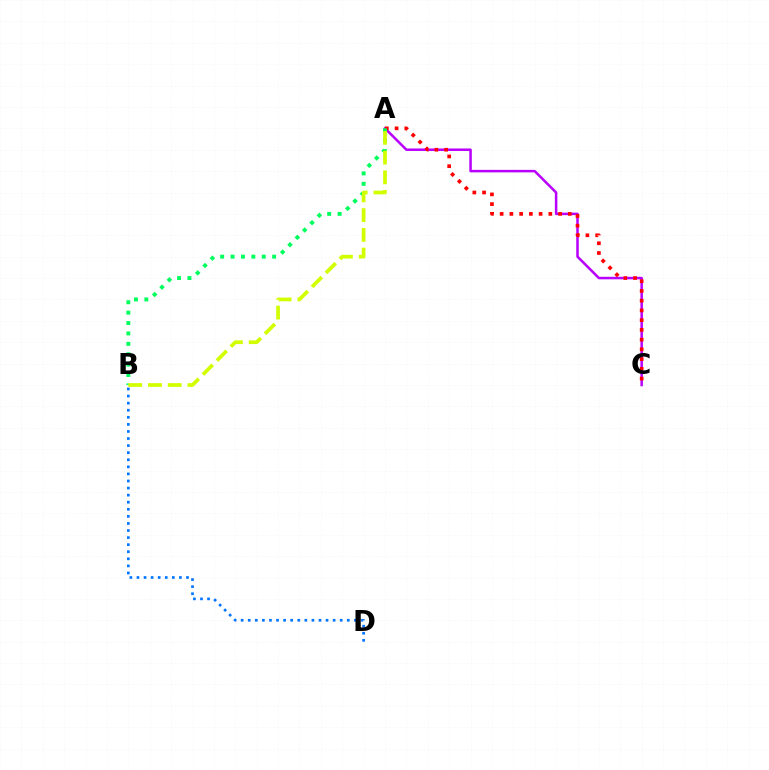{('A', 'C'): [{'color': '#b900ff', 'line_style': 'solid', 'thickness': 1.81}, {'color': '#ff0000', 'line_style': 'dotted', 'thickness': 2.65}], ('B', 'D'): [{'color': '#0074ff', 'line_style': 'dotted', 'thickness': 1.92}], ('A', 'B'): [{'color': '#00ff5c', 'line_style': 'dotted', 'thickness': 2.82}, {'color': '#d1ff00', 'line_style': 'dashed', 'thickness': 2.68}]}